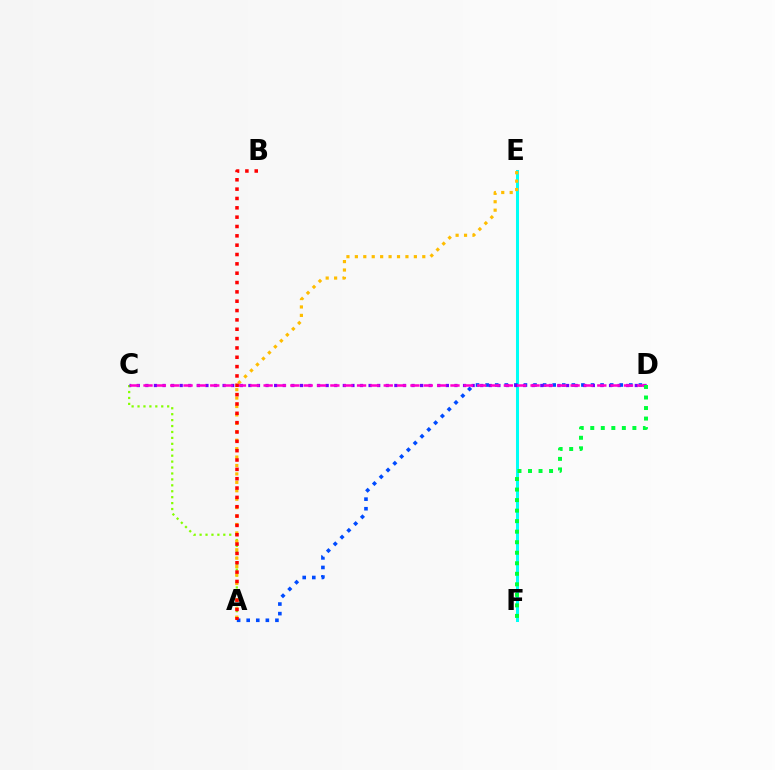{('A', 'C'): [{'color': '#84ff00', 'line_style': 'dotted', 'thickness': 1.61}], ('E', 'F'): [{'color': '#00fff6', 'line_style': 'solid', 'thickness': 2.18}], ('A', 'E'): [{'color': '#ffbd00', 'line_style': 'dotted', 'thickness': 2.29}], ('A', 'D'): [{'color': '#004bff', 'line_style': 'dotted', 'thickness': 2.6}], ('C', 'D'): [{'color': '#7200ff', 'line_style': 'dotted', 'thickness': 2.33}, {'color': '#ff00cf', 'line_style': 'dashed', 'thickness': 1.81}], ('A', 'B'): [{'color': '#ff0000', 'line_style': 'dotted', 'thickness': 2.54}], ('D', 'F'): [{'color': '#00ff39', 'line_style': 'dotted', 'thickness': 2.86}]}